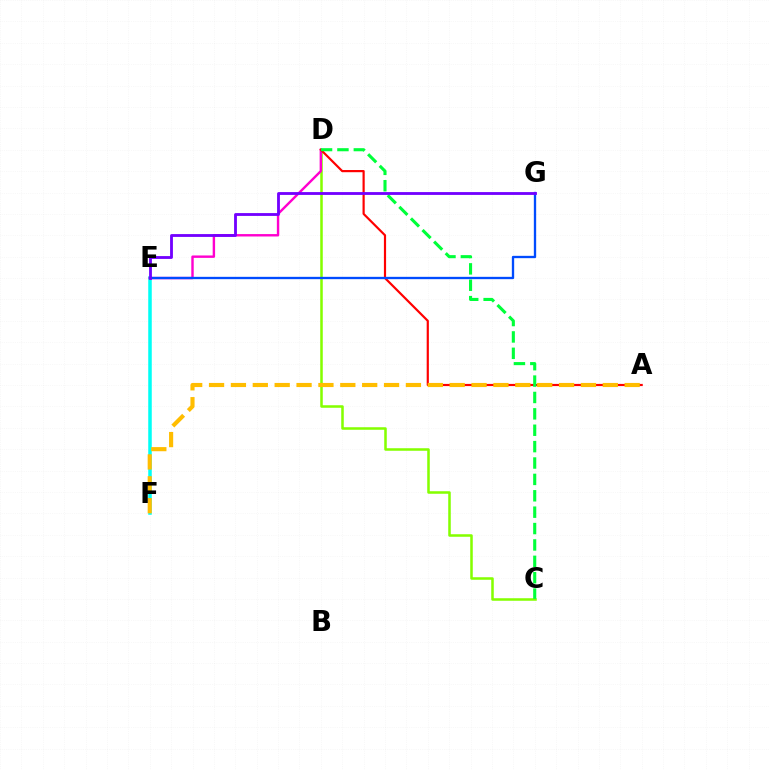{('C', 'D'): [{'color': '#84ff00', 'line_style': 'solid', 'thickness': 1.82}, {'color': '#00ff39', 'line_style': 'dashed', 'thickness': 2.23}], ('E', 'F'): [{'color': '#00fff6', 'line_style': 'solid', 'thickness': 2.53}], ('D', 'E'): [{'color': '#ff00cf', 'line_style': 'solid', 'thickness': 1.73}], ('A', 'D'): [{'color': '#ff0000', 'line_style': 'solid', 'thickness': 1.57}], ('A', 'F'): [{'color': '#ffbd00', 'line_style': 'dashed', 'thickness': 2.97}], ('E', 'G'): [{'color': '#004bff', 'line_style': 'solid', 'thickness': 1.67}, {'color': '#7200ff', 'line_style': 'solid', 'thickness': 2.04}]}